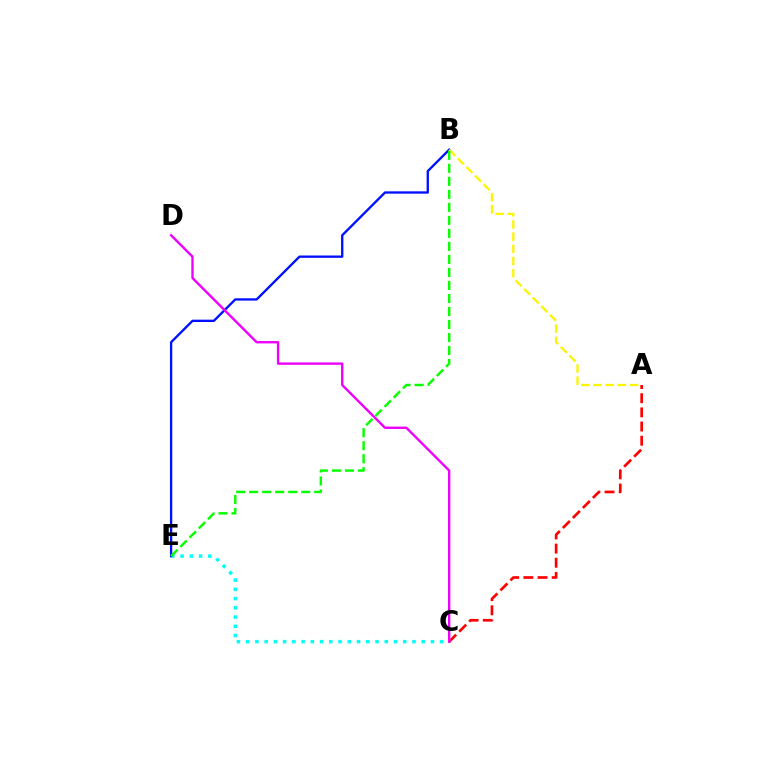{('C', 'E'): [{'color': '#00fff6', 'line_style': 'dotted', 'thickness': 2.51}], ('B', 'E'): [{'color': '#0010ff', 'line_style': 'solid', 'thickness': 1.68}, {'color': '#08ff00', 'line_style': 'dashed', 'thickness': 1.77}], ('A', 'C'): [{'color': '#ff0000', 'line_style': 'dashed', 'thickness': 1.92}], ('A', 'B'): [{'color': '#fcf500', 'line_style': 'dashed', 'thickness': 1.65}], ('C', 'D'): [{'color': '#ee00ff', 'line_style': 'solid', 'thickness': 1.72}]}